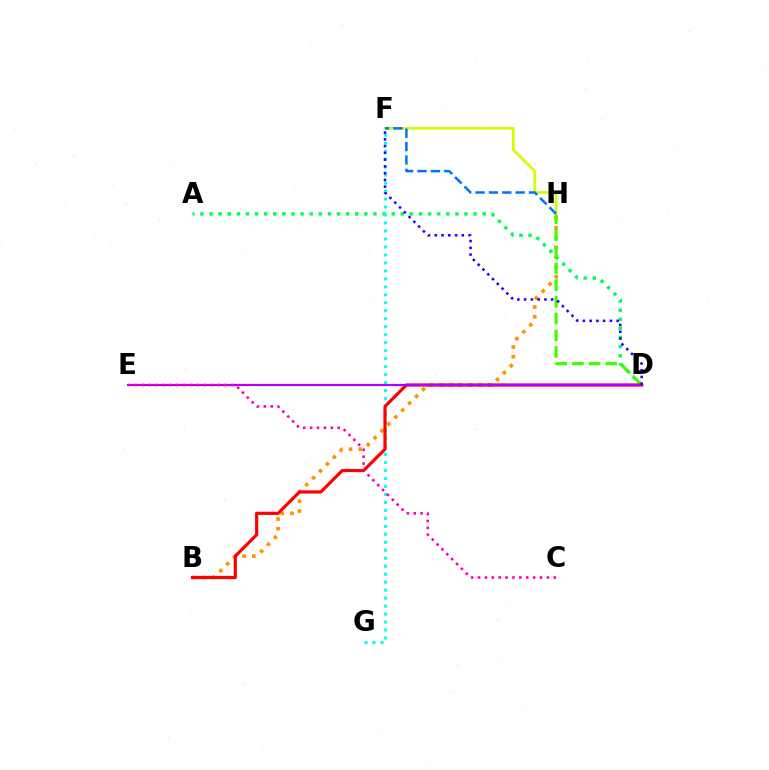{('B', 'H'): [{'color': '#ff9400', 'line_style': 'dotted', 'thickness': 2.65}], ('A', 'D'): [{'color': '#00ff5c', 'line_style': 'dotted', 'thickness': 2.47}], ('D', 'H'): [{'color': '#3dff00', 'line_style': 'dashed', 'thickness': 2.27}], ('F', 'G'): [{'color': '#00fff6', 'line_style': 'dotted', 'thickness': 2.17}], ('B', 'D'): [{'color': '#ff0000', 'line_style': 'solid', 'thickness': 2.3}], ('F', 'H'): [{'color': '#d1ff00', 'line_style': 'solid', 'thickness': 1.93}, {'color': '#0074ff', 'line_style': 'dashed', 'thickness': 1.82}], ('D', 'E'): [{'color': '#b900ff', 'line_style': 'solid', 'thickness': 1.56}], ('D', 'F'): [{'color': '#2500ff', 'line_style': 'dotted', 'thickness': 1.84}], ('C', 'E'): [{'color': '#ff00ac', 'line_style': 'dotted', 'thickness': 1.87}]}